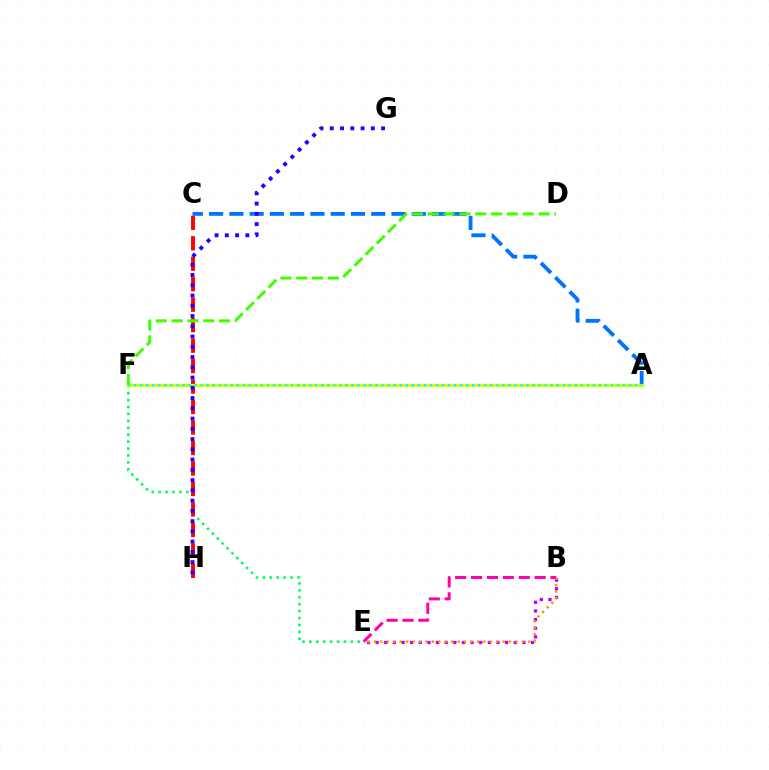{('B', 'E'): [{'color': '#b900ff', 'line_style': 'dotted', 'thickness': 2.35}, {'color': '#ff9400', 'line_style': 'dotted', 'thickness': 1.75}, {'color': '#ff00ac', 'line_style': 'dashed', 'thickness': 2.16}], ('E', 'F'): [{'color': '#00ff5c', 'line_style': 'dotted', 'thickness': 1.88}], ('C', 'H'): [{'color': '#ff0000', 'line_style': 'dashed', 'thickness': 2.78}], ('A', 'C'): [{'color': '#0074ff', 'line_style': 'dashed', 'thickness': 2.75}], ('A', 'F'): [{'color': '#d1ff00', 'line_style': 'solid', 'thickness': 2.29}, {'color': '#00fff6', 'line_style': 'dotted', 'thickness': 1.64}], ('G', 'H'): [{'color': '#2500ff', 'line_style': 'dotted', 'thickness': 2.79}], ('D', 'F'): [{'color': '#3dff00', 'line_style': 'dashed', 'thickness': 2.15}]}